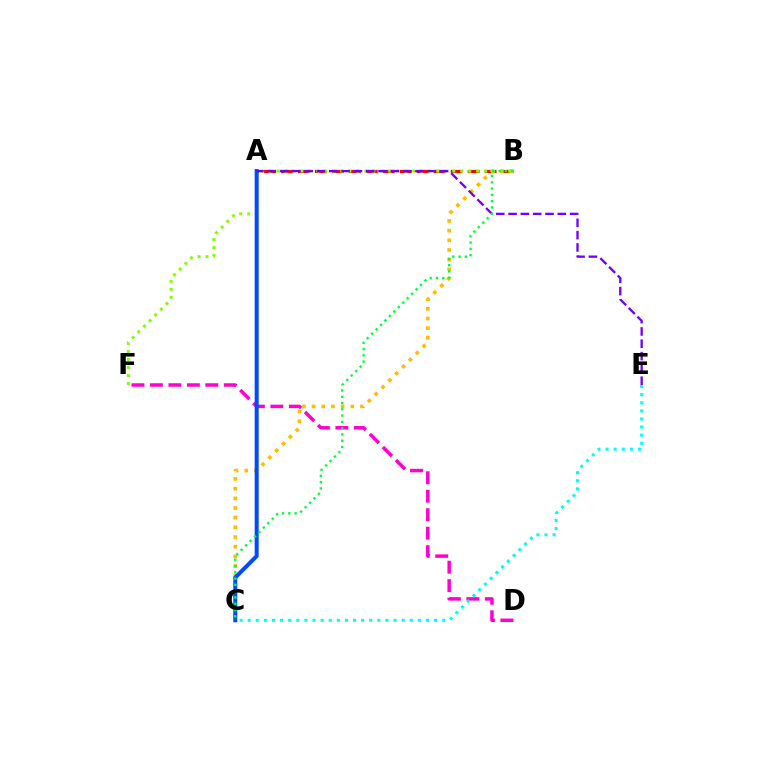{('A', 'B'): [{'color': '#ff0000', 'line_style': 'dashed', 'thickness': 2.31}], ('B', 'C'): [{'color': '#ffbd00', 'line_style': 'dotted', 'thickness': 2.63}, {'color': '#00ff39', 'line_style': 'dotted', 'thickness': 1.71}], ('B', 'F'): [{'color': '#84ff00', 'line_style': 'dotted', 'thickness': 2.17}], ('D', 'F'): [{'color': '#ff00cf', 'line_style': 'dashed', 'thickness': 2.51}], ('A', 'C'): [{'color': '#004bff', 'line_style': 'solid', 'thickness': 2.88}], ('C', 'E'): [{'color': '#00fff6', 'line_style': 'dotted', 'thickness': 2.2}], ('A', 'E'): [{'color': '#7200ff', 'line_style': 'dashed', 'thickness': 1.67}]}